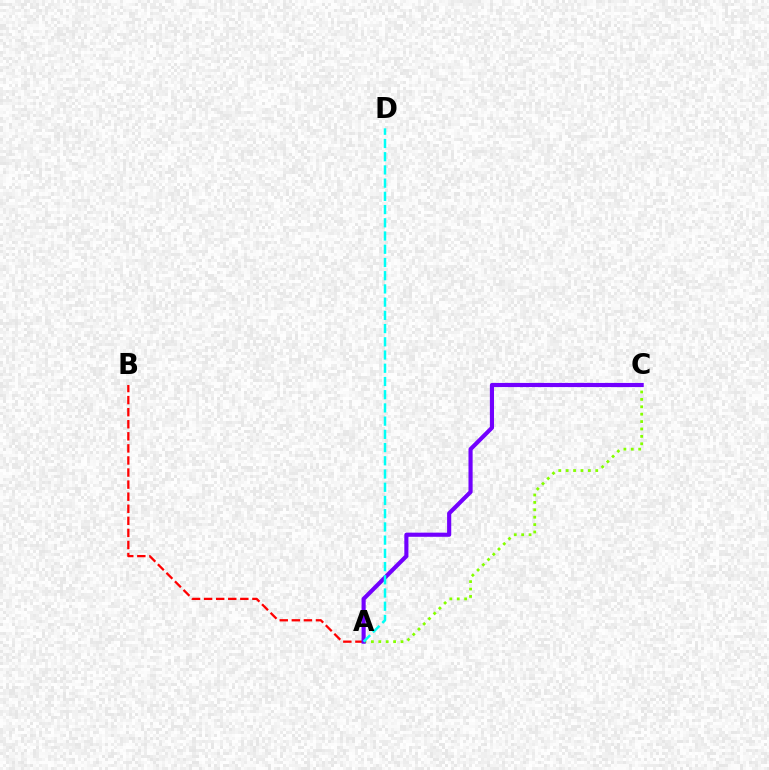{('A', 'B'): [{'color': '#ff0000', 'line_style': 'dashed', 'thickness': 1.64}], ('A', 'C'): [{'color': '#84ff00', 'line_style': 'dotted', 'thickness': 2.01}, {'color': '#7200ff', 'line_style': 'solid', 'thickness': 2.98}], ('A', 'D'): [{'color': '#00fff6', 'line_style': 'dashed', 'thickness': 1.8}]}